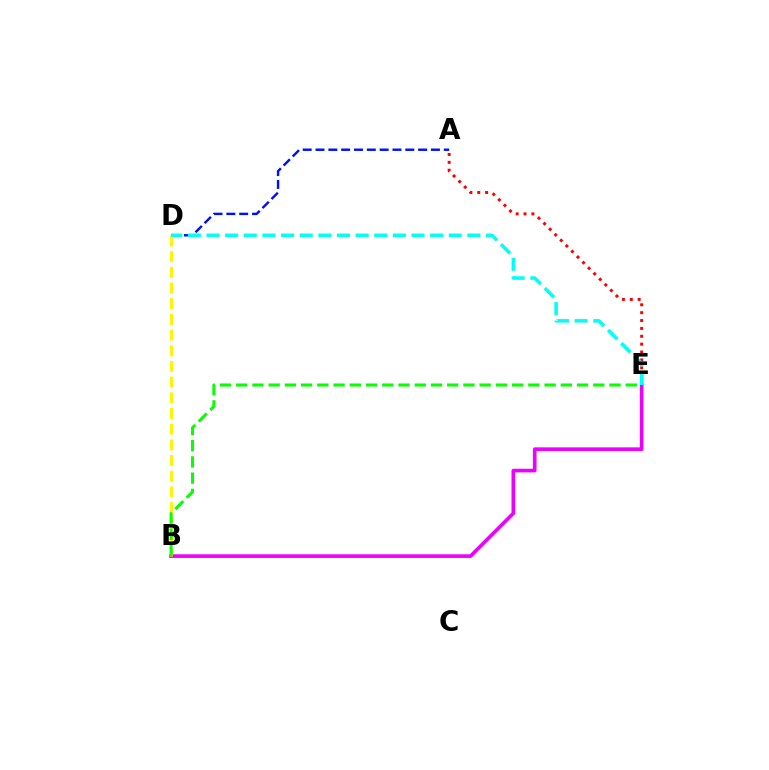{('A', 'E'): [{'color': '#ff0000', 'line_style': 'dotted', 'thickness': 2.14}], ('A', 'D'): [{'color': '#0010ff', 'line_style': 'dashed', 'thickness': 1.74}], ('B', 'E'): [{'color': '#ee00ff', 'line_style': 'solid', 'thickness': 2.63}, {'color': '#08ff00', 'line_style': 'dashed', 'thickness': 2.2}], ('B', 'D'): [{'color': '#fcf500', 'line_style': 'dashed', 'thickness': 2.13}], ('D', 'E'): [{'color': '#00fff6', 'line_style': 'dashed', 'thickness': 2.53}]}